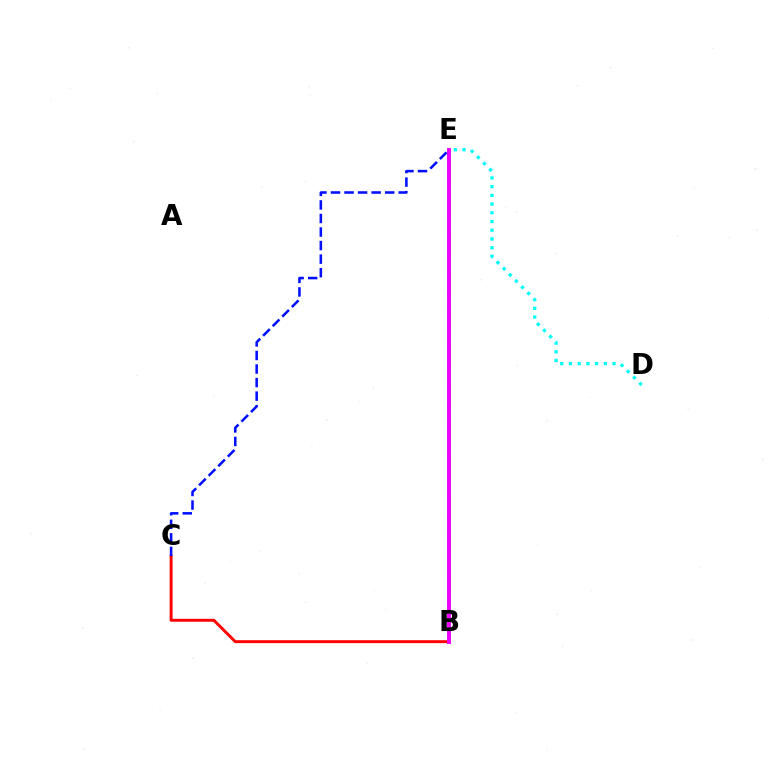{('B', 'E'): [{'color': '#08ff00', 'line_style': 'dotted', 'thickness': 2.77}, {'color': '#fcf500', 'line_style': 'dotted', 'thickness': 1.61}, {'color': '#ee00ff', 'line_style': 'solid', 'thickness': 2.81}], ('B', 'C'): [{'color': '#ff0000', 'line_style': 'solid', 'thickness': 2.12}], ('D', 'E'): [{'color': '#00fff6', 'line_style': 'dotted', 'thickness': 2.37}], ('C', 'E'): [{'color': '#0010ff', 'line_style': 'dashed', 'thickness': 1.84}]}